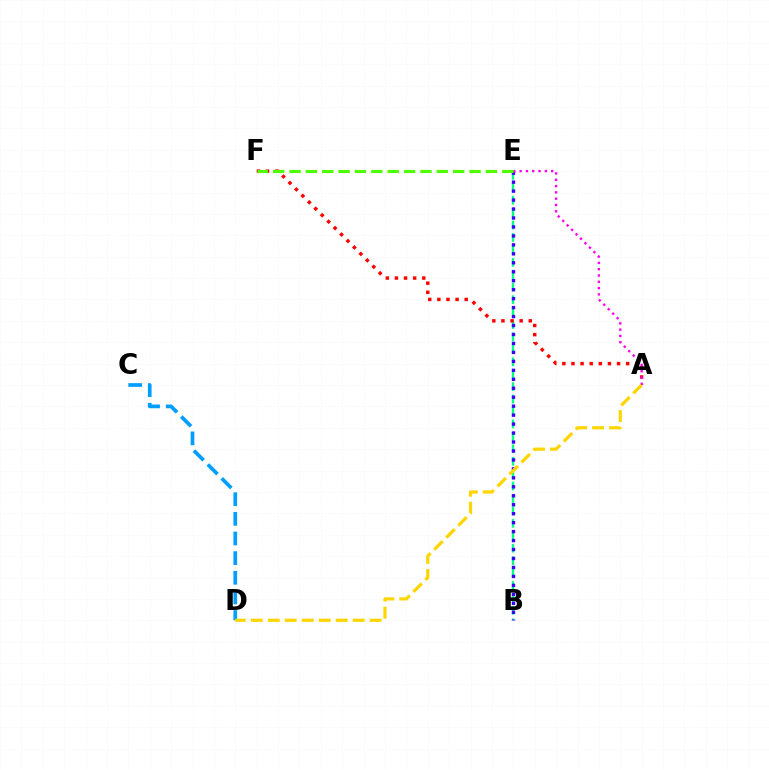{('B', 'E'): [{'color': '#00ff86', 'line_style': 'dashed', 'thickness': 1.69}, {'color': '#3700ff', 'line_style': 'dotted', 'thickness': 2.43}], ('A', 'F'): [{'color': '#ff0000', 'line_style': 'dotted', 'thickness': 2.48}], ('C', 'D'): [{'color': '#009eff', 'line_style': 'dashed', 'thickness': 2.67}], ('A', 'E'): [{'color': '#ff00ed', 'line_style': 'dotted', 'thickness': 1.71}], ('E', 'F'): [{'color': '#4fff00', 'line_style': 'dashed', 'thickness': 2.22}], ('A', 'D'): [{'color': '#ffd500', 'line_style': 'dashed', 'thickness': 2.31}]}